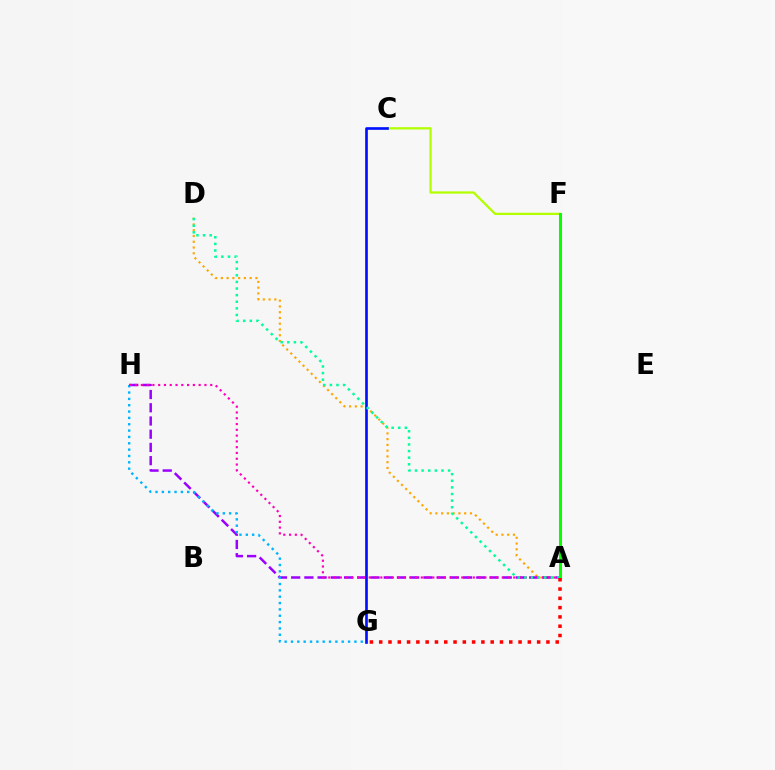{('C', 'F'): [{'color': '#b3ff00', 'line_style': 'solid', 'thickness': 1.64}], ('A', 'D'): [{'color': '#ffa500', 'line_style': 'dotted', 'thickness': 1.56}, {'color': '#00ff9d', 'line_style': 'dotted', 'thickness': 1.8}], ('A', 'H'): [{'color': '#9b00ff', 'line_style': 'dashed', 'thickness': 1.8}, {'color': '#ff00bd', 'line_style': 'dotted', 'thickness': 1.57}], ('A', 'F'): [{'color': '#08ff00', 'line_style': 'solid', 'thickness': 2.18}], ('G', 'H'): [{'color': '#00b5ff', 'line_style': 'dotted', 'thickness': 1.72}], ('C', 'G'): [{'color': '#0010ff', 'line_style': 'solid', 'thickness': 1.91}], ('A', 'G'): [{'color': '#ff0000', 'line_style': 'dotted', 'thickness': 2.52}]}